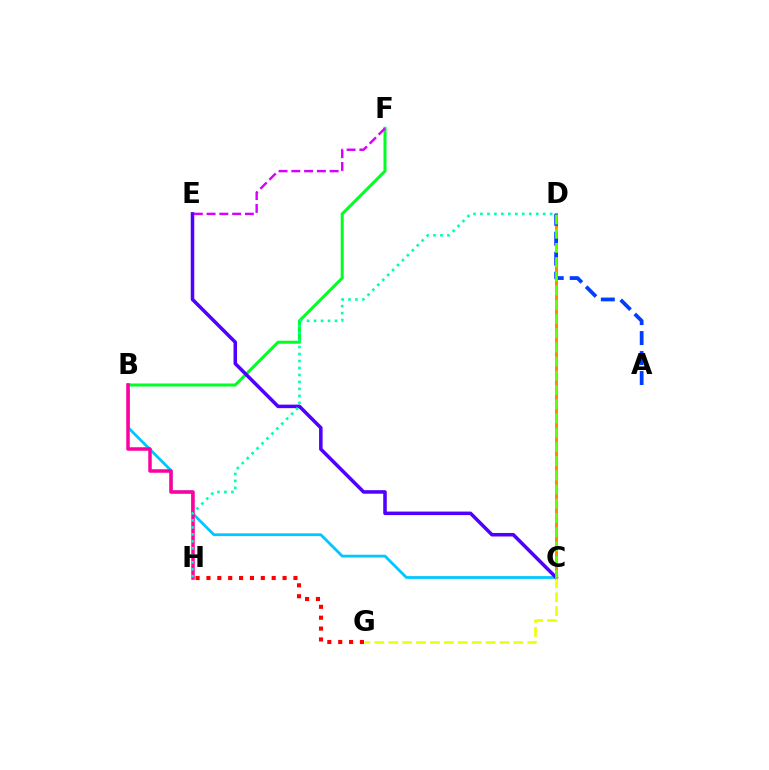{('C', 'D'): [{'color': '#ff8800', 'line_style': 'solid', 'thickness': 2.17}, {'color': '#66ff00', 'line_style': 'dashed', 'thickness': 1.93}], ('B', 'C'): [{'color': '#00c7ff', 'line_style': 'solid', 'thickness': 2.0}], ('B', 'F'): [{'color': '#00ff27', 'line_style': 'solid', 'thickness': 2.19}], ('A', 'D'): [{'color': '#003fff', 'line_style': 'dashed', 'thickness': 2.71}], ('C', 'E'): [{'color': '#4f00ff', 'line_style': 'solid', 'thickness': 2.54}], ('B', 'H'): [{'color': '#ff00a0', 'line_style': 'solid', 'thickness': 2.52}], ('E', 'F'): [{'color': '#d600ff', 'line_style': 'dashed', 'thickness': 1.74}], ('G', 'H'): [{'color': '#ff0000', 'line_style': 'dotted', 'thickness': 2.95}], ('D', 'H'): [{'color': '#00ffaf', 'line_style': 'dotted', 'thickness': 1.89}], ('C', 'G'): [{'color': '#eeff00', 'line_style': 'dashed', 'thickness': 1.89}]}